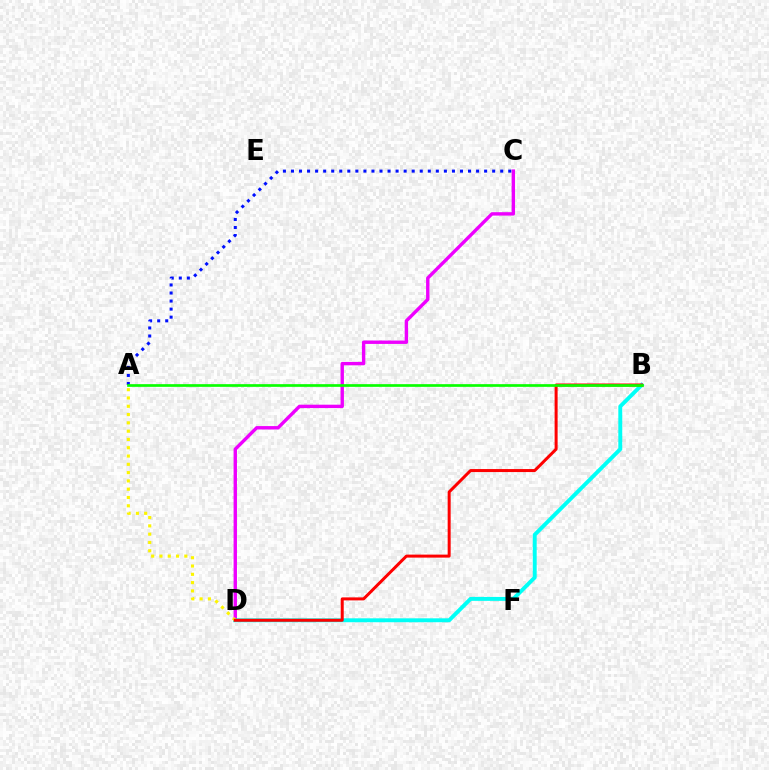{('C', 'D'): [{'color': '#ee00ff', 'line_style': 'solid', 'thickness': 2.44}], ('B', 'D'): [{'color': '#00fff6', 'line_style': 'solid', 'thickness': 2.82}, {'color': '#ff0000', 'line_style': 'solid', 'thickness': 2.16}], ('A', 'C'): [{'color': '#0010ff', 'line_style': 'dotted', 'thickness': 2.19}], ('A', 'D'): [{'color': '#fcf500', 'line_style': 'dotted', 'thickness': 2.25}], ('A', 'B'): [{'color': '#08ff00', 'line_style': 'solid', 'thickness': 1.94}]}